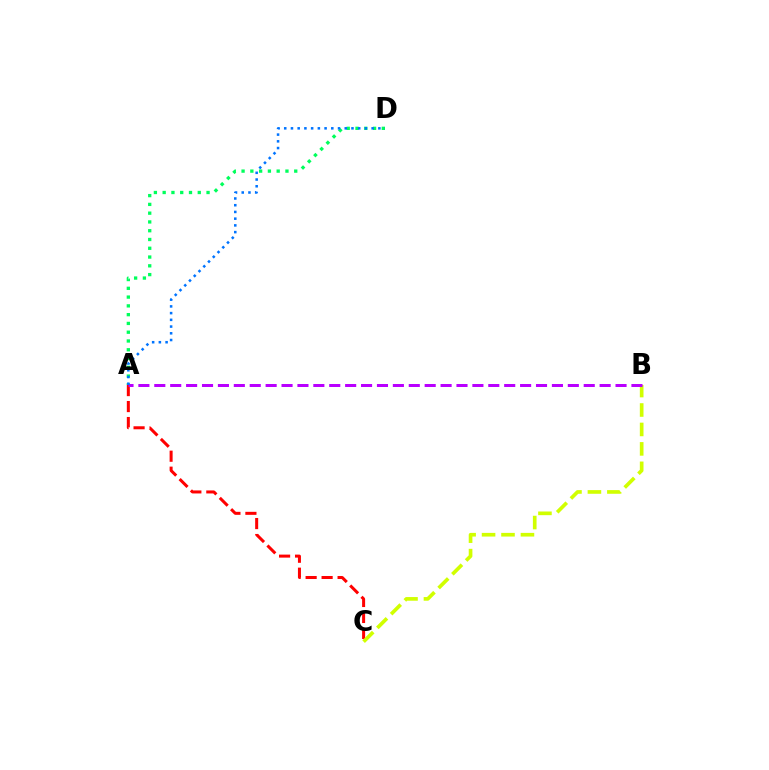{('A', 'C'): [{'color': '#ff0000', 'line_style': 'dashed', 'thickness': 2.17}], ('B', 'C'): [{'color': '#d1ff00', 'line_style': 'dashed', 'thickness': 2.64}], ('A', 'D'): [{'color': '#00ff5c', 'line_style': 'dotted', 'thickness': 2.38}, {'color': '#0074ff', 'line_style': 'dotted', 'thickness': 1.83}], ('A', 'B'): [{'color': '#b900ff', 'line_style': 'dashed', 'thickness': 2.16}]}